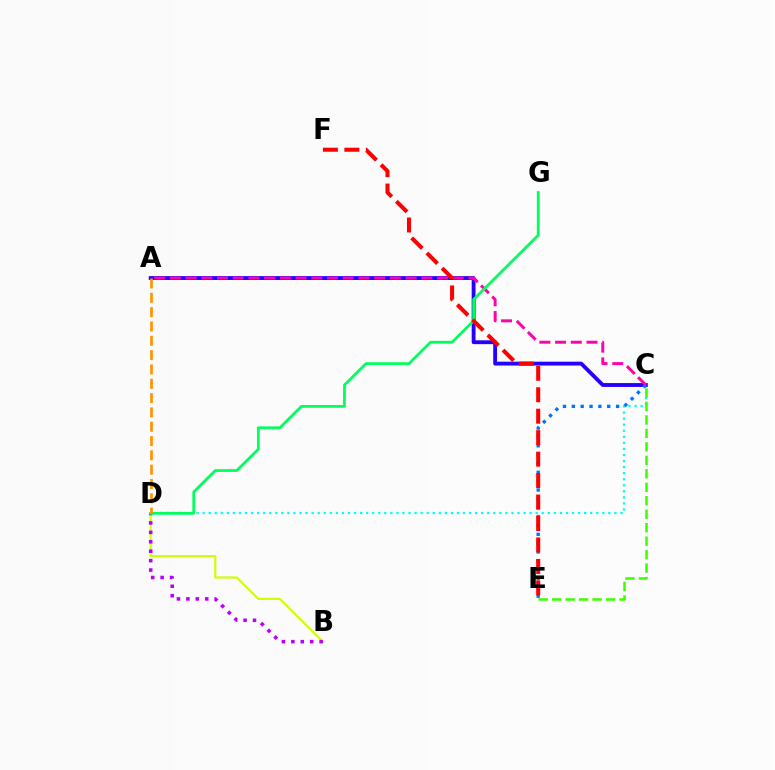{('B', 'D'): [{'color': '#d1ff00', 'line_style': 'solid', 'thickness': 1.55}, {'color': '#b900ff', 'line_style': 'dotted', 'thickness': 2.56}], ('C', 'D'): [{'color': '#00fff6', 'line_style': 'dotted', 'thickness': 1.65}], ('A', 'C'): [{'color': '#2500ff', 'line_style': 'solid', 'thickness': 2.77}, {'color': '#ff00ac', 'line_style': 'dashed', 'thickness': 2.13}], ('C', 'E'): [{'color': '#0074ff', 'line_style': 'dotted', 'thickness': 2.4}, {'color': '#3dff00', 'line_style': 'dashed', 'thickness': 1.83}], ('D', 'G'): [{'color': '#00ff5c', 'line_style': 'solid', 'thickness': 1.98}], ('A', 'D'): [{'color': '#ff9400', 'line_style': 'dashed', 'thickness': 1.95}], ('E', 'F'): [{'color': '#ff0000', 'line_style': 'dashed', 'thickness': 2.92}]}